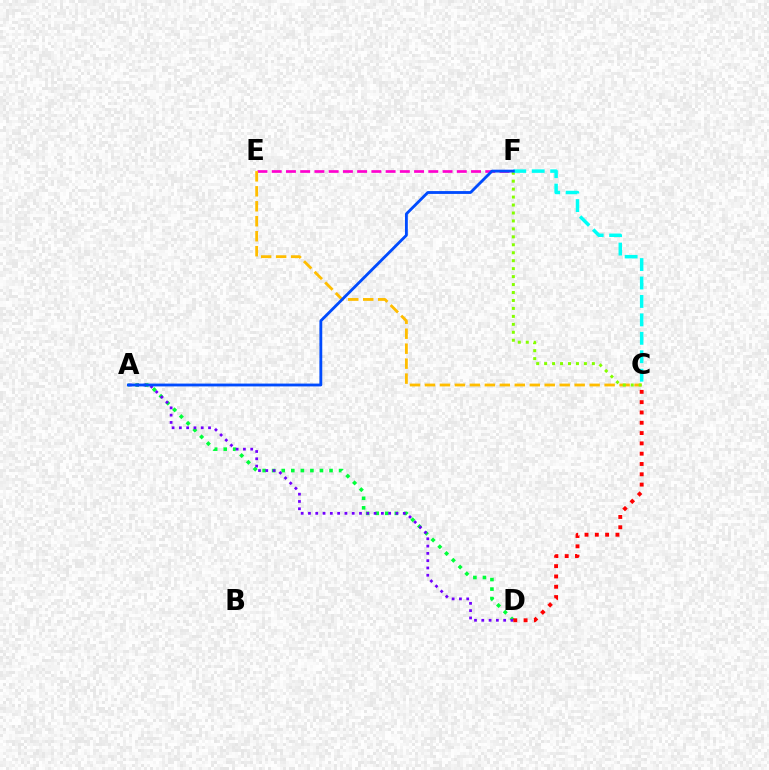{('E', 'F'): [{'color': '#ff00cf', 'line_style': 'dashed', 'thickness': 1.93}], ('C', 'E'): [{'color': '#ffbd00', 'line_style': 'dashed', 'thickness': 2.03}], ('C', 'F'): [{'color': '#84ff00', 'line_style': 'dotted', 'thickness': 2.16}, {'color': '#00fff6', 'line_style': 'dashed', 'thickness': 2.5}], ('A', 'D'): [{'color': '#00ff39', 'line_style': 'dotted', 'thickness': 2.6}, {'color': '#7200ff', 'line_style': 'dotted', 'thickness': 1.98}], ('C', 'D'): [{'color': '#ff0000', 'line_style': 'dotted', 'thickness': 2.8}], ('A', 'F'): [{'color': '#004bff', 'line_style': 'solid', 'thickness': 2.04}]}